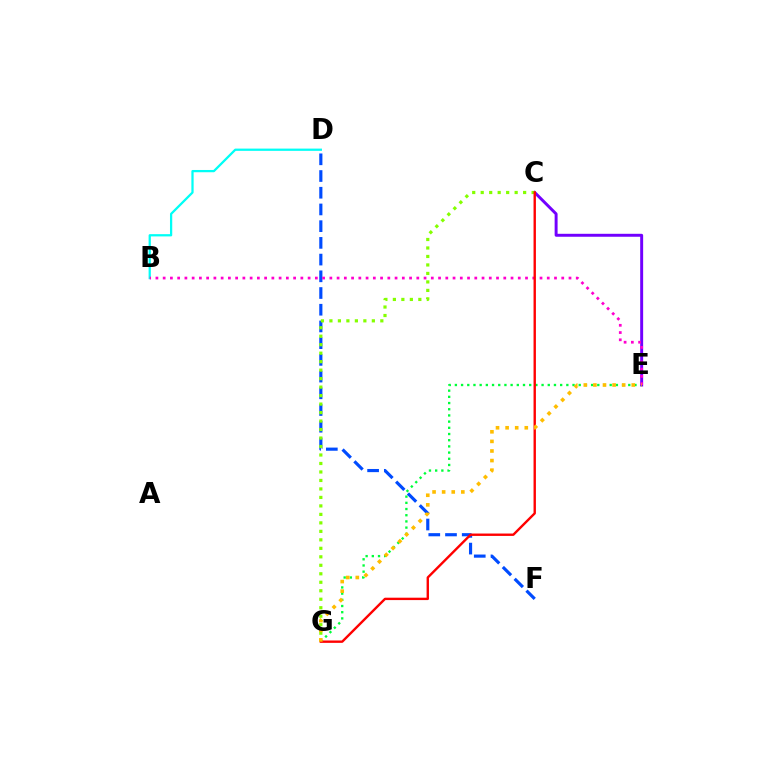{('E', 'G'): [{'color': '#00ff39', 'line_style': 'dotted', 'thickness': 1.68}, {'color': '#ffbd00', 'line_style': 'dotted', 'thickness': 2.61}], ('D', 'F'): [{'color': '#004bff', 'line_style': 'dashed', 'thickness': 2.27}], ('C', 'E'): [{'color': '#7200ff', 'line_style': 'solid', 'thickness': 2.12}], ('C', 'G'): [{'color': '#84ff00', 'line_style': 'dotted', 'thickness': 2.31}, {'color': '#ff0000', 'line_style': 'solid', 'thickness': 1.72}], ('B', 'D'): [{'color': '#00fff6', 'line_style': 'solid', 'thickness': 1.63}], ('B', 'E'): [{'color': '#ff00cf', 'line_style': 'dotted', 'thickness': 1.97}]}